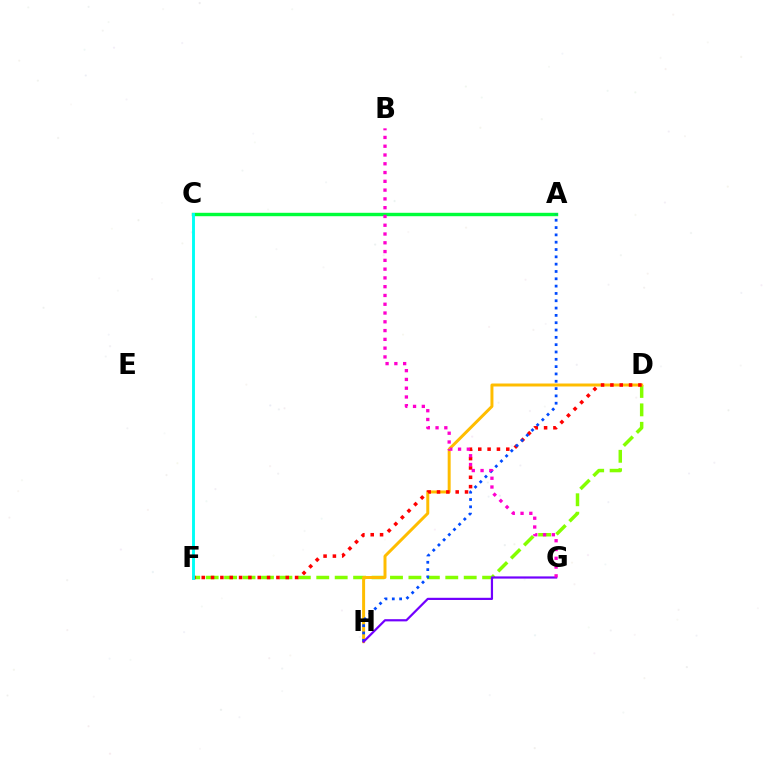{('D', 'F'): [{'color': '#84ff00', 'line_style': 'dashed', 'thickness': 2.5}, {'color': '#ff0000', 'line_style': 'dotted', 'thickness': 2.54}], ('A', 'C'): [{'color': '#00ff39', 'line_style': 'solid', 'thickness': 2.46}], ('D', 'H'): [{'color': '#ffbd00', 'line_style': 'solid', 'thickness': 2.14}], ('A', 'H'): [{'color': '#004bff', 'line_style': 'dotted', 'thickness': 1.99}], ('C', 'F'): [{'color': '#00fff6', 'line_style': 'solid', 'thickness': 2.09}], ('G', 'H'): [{'color': '#7200ff', 'line_style': 'solid', 'thickness': 1.58}], ('B', 'G'): [{'color': '#ff00cf', 'line_style': 'dotted', 'thickness': 2.39}]}